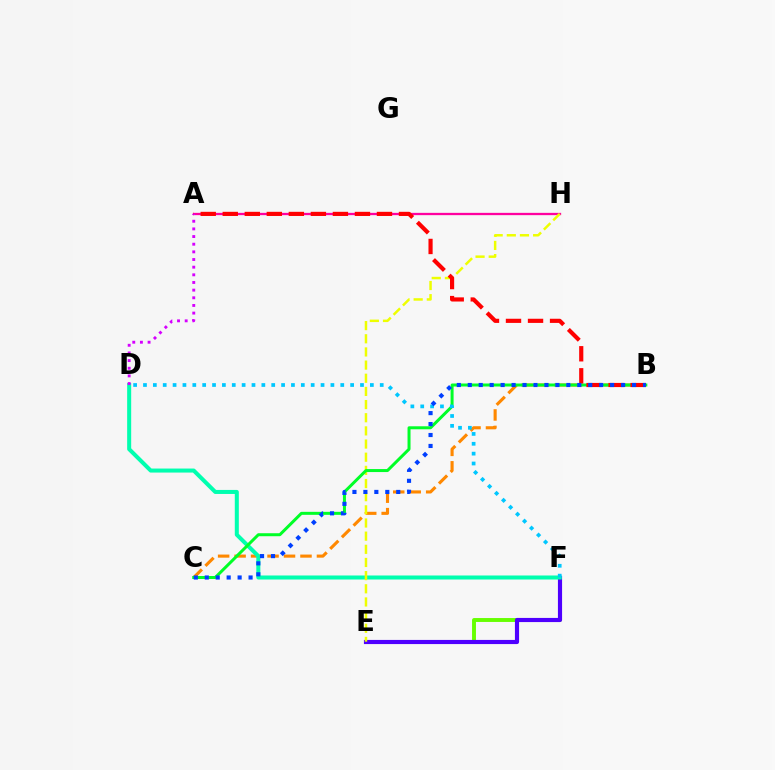{('E', 'F'): [{'color': '#66ff00', 'line_style': 'solid', 'thickness': 2.81}, {'color': '#4f00ff', 'line_style': 'solid', 'thickness': 2.99}], ('B', 'C'): [{'color': '#ff8800', 'line_style': 'dashed', 'thickness': 2.24}, {'color': '#00ff27', 'line_style': 'solid', 'thickness': 2.16}, {'color': '#003fff', 'line_style': 'dotted', 'thickness': 2.98}], ('D', 'F'): [{'color': '#00ffaf', 'line_style': 'solid', 'thickness': 2.9}, {'color': '#00c7ff', 'line_style': 'dotted', 'thickness': 2.68}], ('A', 'H'): [{'color': '#ff00a0', 'line_style': 'solid', 'thickness': 1.65}], ('E', 'H'): [{'color': '#eeff00', 'line_style': 'dashed', 'thickness': 1.79}], ('A', 'D'): [{'color': '#d600ff', 'line_style': 'dotted', 'thickness': 2.08}], ('A', 'B'): [{'color': '#ff0000', 'line_style': 'dashed', 'thickness': 2.99}]}